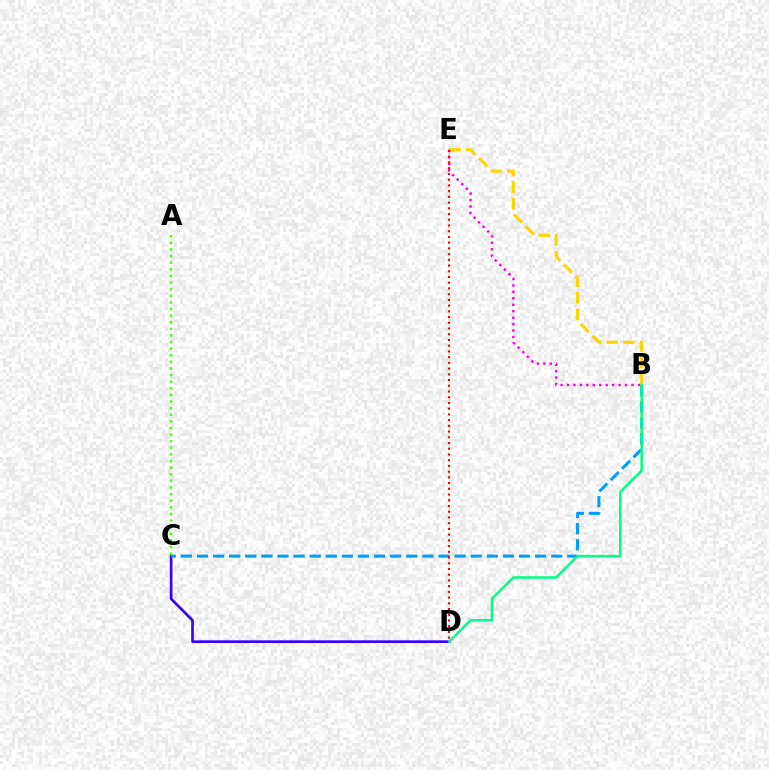{('C', 'D'): [{'color': '#3700ff', 'line_style': 'solid', 'thickness': 1.92}], ('A', 'C'): [{'color': '#4fff00', 'line_style': 'dotted', 'thickness': 1.8}], ('B', 'C'): [{'color': '#009eff', 'line_style': 'dashed', 'thickness': 2.19}], ('B', 'E'): [{'color': '#ffd500', 'line_style': 'dashed', 'thickness': 2.26}, {'color': '#ff00ed', 'line_style': 'dotted', 'thickness': 1.75}], ('B', 'D'): [{'color': '#00ff86', 'line_style': 'solid', 'thickness': 1.81}], ('D', 'E'): [{'color': '#ff0000', 'line_style': 'dotted', 'thickness': 1.56}]}